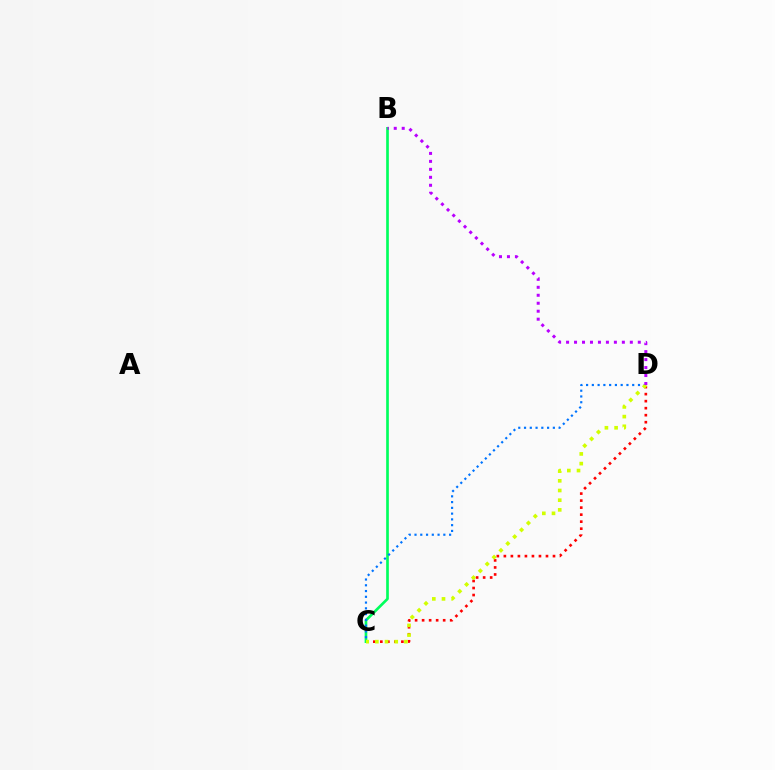{('C', 'D'): [{'color': '#ff0000', 'line_style': 'dotted', 'thickness': 1.91}, {'color': '#0074ff', 'line_style': 'dotted', 'thickness': 1.57}, {'color': '#d1ff00', 'line_style': 'dotted', 'thickness': 2.63}], ('B', 'C'): [{'color': '#00ff5c', 'line_style': 'solid', 'thickness': 1.92}], ('B', 'D'): [{'color': '#b900ff', 'line_style': 'dotted', 'thickness': 2.17}]}